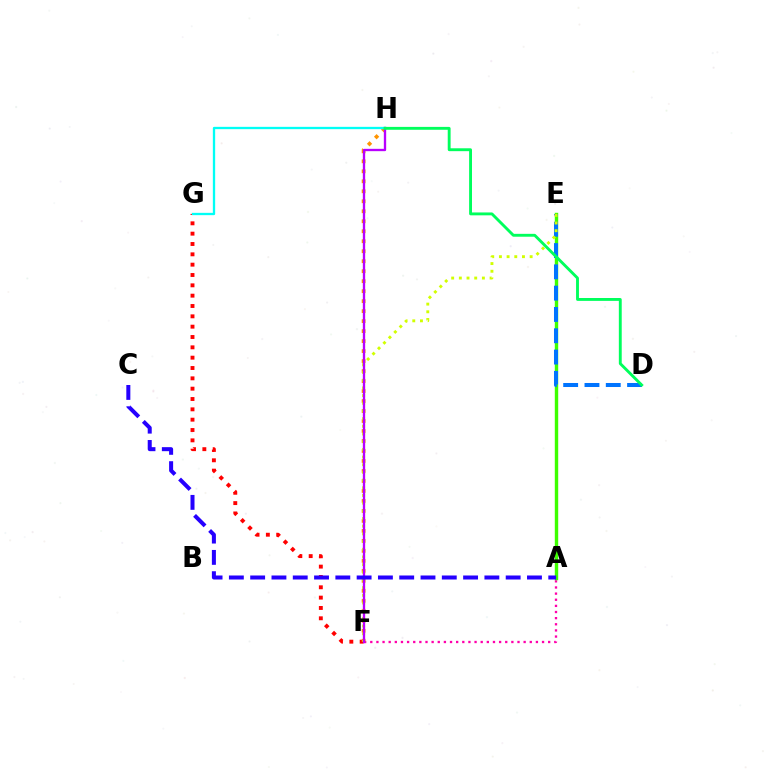{('F', 'G'): [{'color': '#ff0000', 'line_style': 'dotted', 'thickness': 2.81}], ('A', 'F'): [{'color': '#ff00ac', 'line_style': 'dotted', 'thickness': 1.67}], ('A', 'E'): [{'color': '#3dff00', 'line_style': 'solid', 'thickness': 2.45}], ('F', 'H'): [{'color': '#ff9400', 'line_style': 'dotted', 'thickness': 2.71}, {'color': '#b900ff', 'line_style': 'solid', 'thickness': 1.68}], ('D', 'E'): [{'color': '#0074ff', 'line_style': 'dashed', 'thickness': 2.89}], ('E', 'F'): [{'color': '#d1ff00', 'line_style': 'dotted', 'thickness': 2.09}], ('G', 'H'): [{'color': '#00fff6', 'line_style': 'solid', 'thickness': 1.66}], ('D', 'H'): [{'color': '#00ff5c', 'line_style': 'solid', 'thickness': 2.07}], ('A', 'C'): [{'color': '#2500ff', 'line_style': 'dashed', 'thickness': 2.89}]}